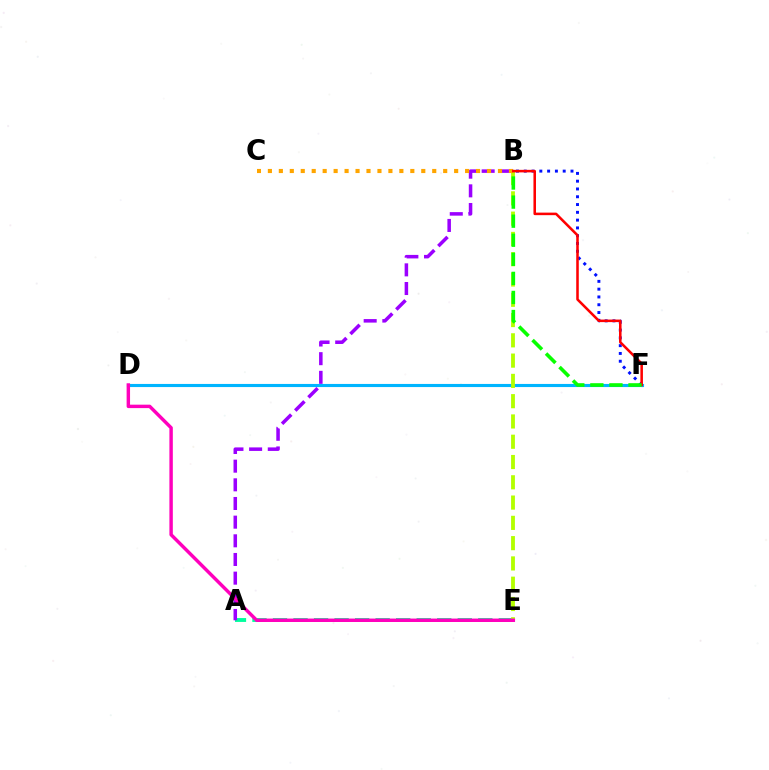{('A', 'E'): [{'color': '#00ff9d', 'line_style': 'dashed', 'thickness': 2.79}], ('D', 'F'): [{'color': '#00b5ff', 'line_style': 'solid', 'thickness': 2.24}], ('A', 'B'): [{'color': '#9b00ff', 'line_style': 'dashed', 'thickness': 2.54}], ('B', 'E'): [{'color': '#b3ff00', 'line_style': 'dashed', 'thickness': 2.76}], ('B', 'C'): [{'color': '#ffa500', 'line_style': 'dotted', 'thickness': 2.98}], ('D', 'E'): [{'color': '#ff00bd', 'line_style': 'solid', 'thickness': 2.47}], ('B', 'F'): [{'color': '#0010ff', 'line_style': 'dotted', 'thickness': 2.12}, {'color': '#ff0000', 'line_style': 'solid', 'thickness': 1.83}, {'color': '#08ff00', 'line_style': 'dashed', 'thickness': 2.59}]}